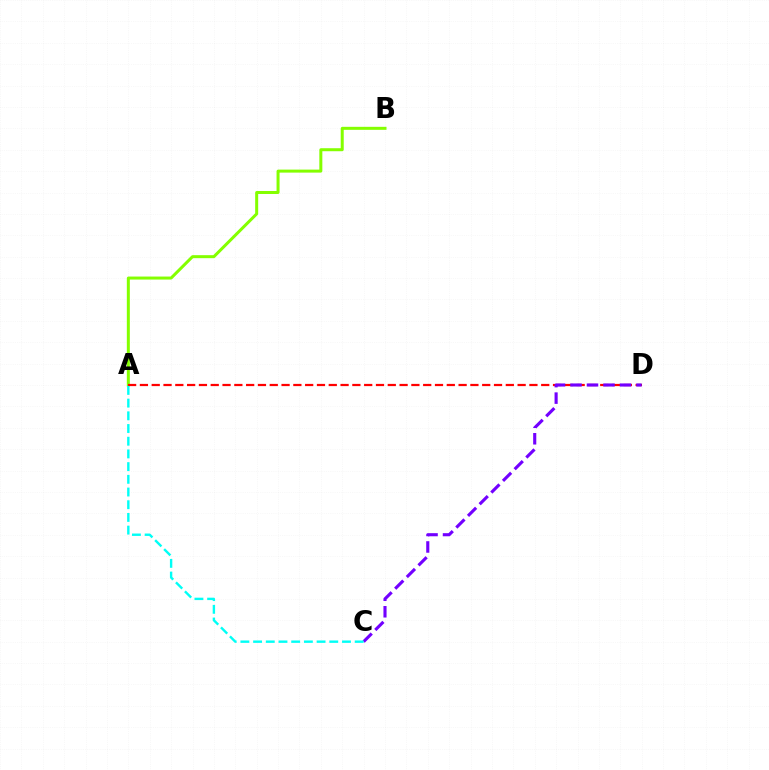{('A', 'B'): [{'color': '#84ff00', 'line_style': 'solid', 'thickness': 2.17}], ('A', 'D'): [{'color': '#ff0000', 'line_style': 'dashed', 'thickness': 1.6}], ('C', 'D'): [{'color': '#7200ff', 'line_style': 'dashed', 'thickness': 2.24}], ('A', 'C'): [{'color': '#00fff6', 'line_style': 'dashed', 'thickness': 1.73}]}